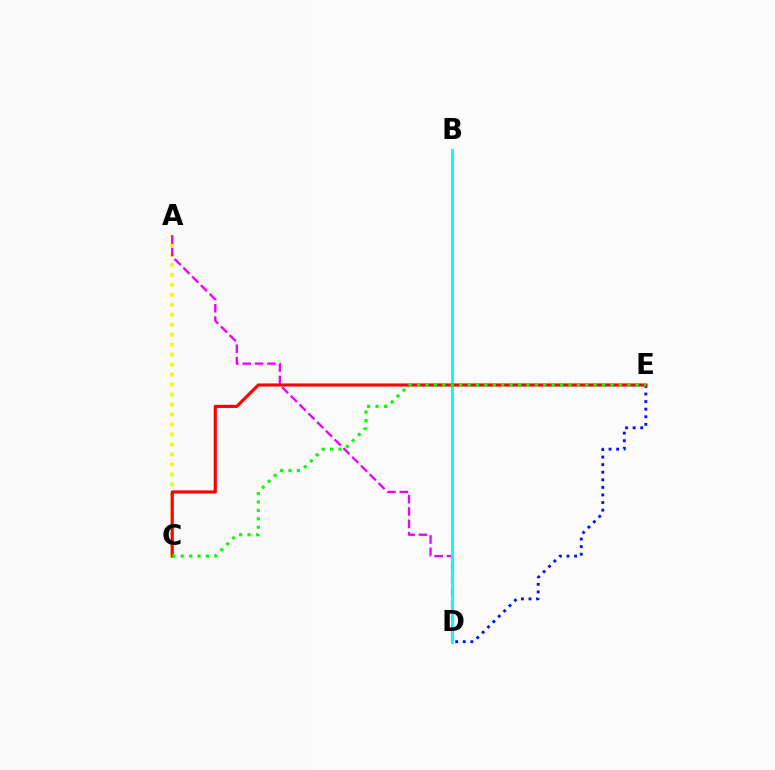{('A', 'C'): [{'color': '#fcf500', 'line_style': 'dotted', 'thickness': 2.71}], ('D', 'E'): [{'color': '#0010ff', 'line_style': 'dotted', 'thickness': 2.06}], ('A', 'D'): [{'color': '#ee00ff', 'line_style': 'dashed', 'thickness': 1.68}], ('B', 'D'): [{'color': '#00fff6', 'line_style': 'solid', 'thickness': 2.1}], ('C', 'E'): [{'color': '#ff0000', 'line_style': 'solid', 'thickness': 2.26}, {'color': '#08ff00', 'line_style': 'dotted', 'thickness': 2.28}]}